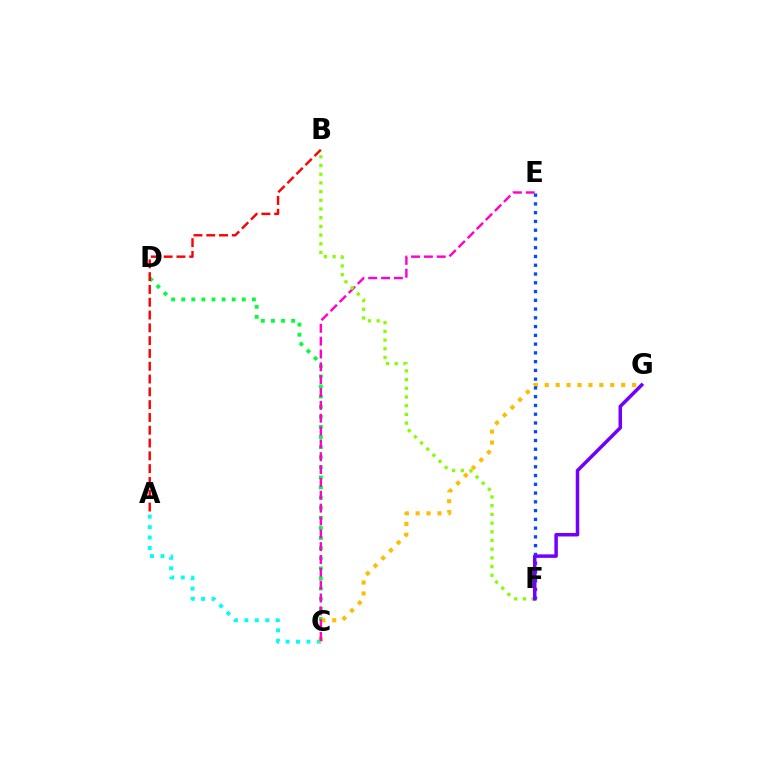{('A', 'C'): [{'color': '#00fff6', 'line_style': 'dotted', 'thickness': 2.83}], ('C', 'D'): [{'color': '#00ff39', 'line_style': 'dotted', 'thickness': 2.75}], ('C', 'G'): [{'color': '#ffbd00', 'line_style': 'dotted', 'thickness': 2.96}], ('C', 'E'): [{'color': '#ff00cf', 'line_style': 'dashed', 'thickness': 1.74}], ('B', 'F'): [{'color': '#84ff00', 'line_style': 'dotted', 'thickness': 2.36}], ('E', 'F'): [{'color': '#004bff', 'line_style': 'dotted', 'thickness': 2.38}], ('F', 'G'): [{'color': '#7200ff', 'line_style': 'solid', 'thickness': 2.52}], ('A', 'B'): [{'color': '#ff0000', 'line_style': 'dashed', 'thickness': 1.74}]}